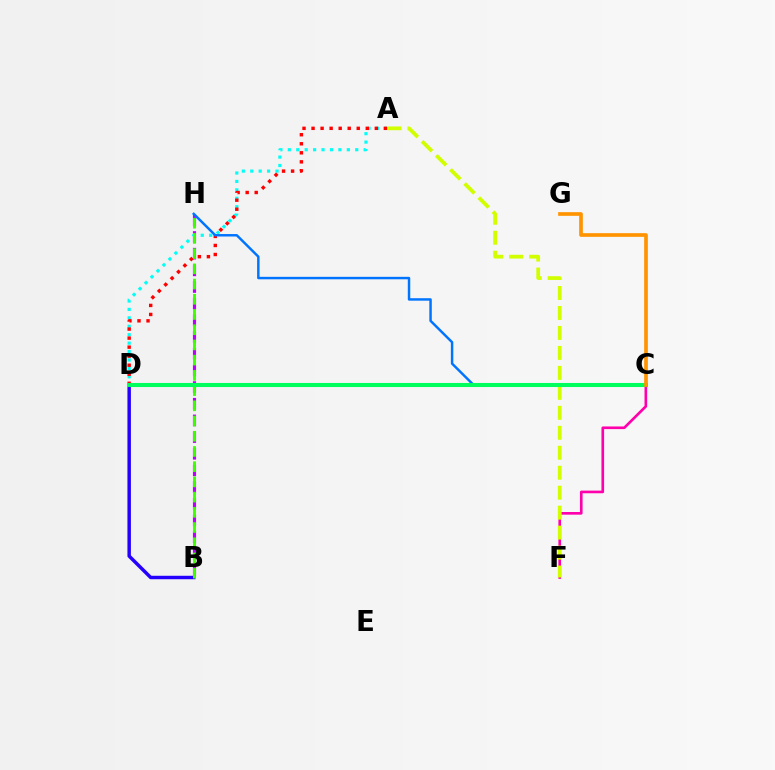{('B', 'D'): [{'color': '#2500ff', 'line_style': 'solid', 'thickness': 2.49}], ('B', 'H'): [{'color': '#b900ff', 'line_style': 'dashed', 'thickness': 2.27}, {'color': '#3dff00', 'line_style': 'dashed', 'thickness': 2.07}], ('C', 'F'): [{'color': '#ff00ac', 'line_style': 'solid', 'thickness': 1.91}], ('A', 'D'): [{'color': '#00fff6', 'line_style': 'dotted', 'thickness': 2.29}, {'color': '#ff0000', 'line_style': 'dotted', 'thickness': 2.46}], ('A', 'F'): [{'color': '#d1ff00', 'line_style': 'dashed', 'thickness': 2.71}], ('C', 'H'): [{'color': '#0074ff', 'line_style': 'solid', 'thickness': 1.78}], ('C', 'D'): [{'color': '#00ff5c', 'line_style': 'solid', 'thickness': 2.93}], ('C', 'G'): [{'color': '#ff9400', 'line_style': 'solid', 'thickness': 2.65}]}